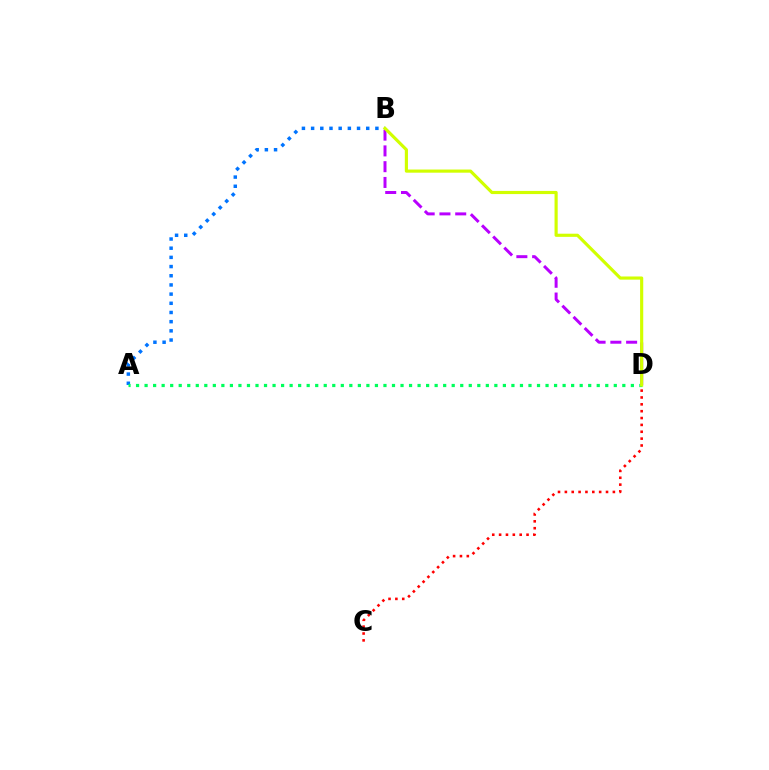{('A', 'B'): [{'color': '#0074ff', 'line_style': 'dotted', 'thickness': 2.5}], ('B', 'D'): [{'color': '#b900ff', 'line_style': 'dashed', 'thickness': 2.14}, {'color': '#d1ff00', 'line_style': 'solid', 'thickness': 2.27}], ('C', 'D'): [{'color': '#ff0000', 'line_style': 'dotted', 'thickness': 1.86}], ('A', 'D'): [{'color': '#00ff5c', 'line_style': 'dotted', 'thickness': 2.32}]}